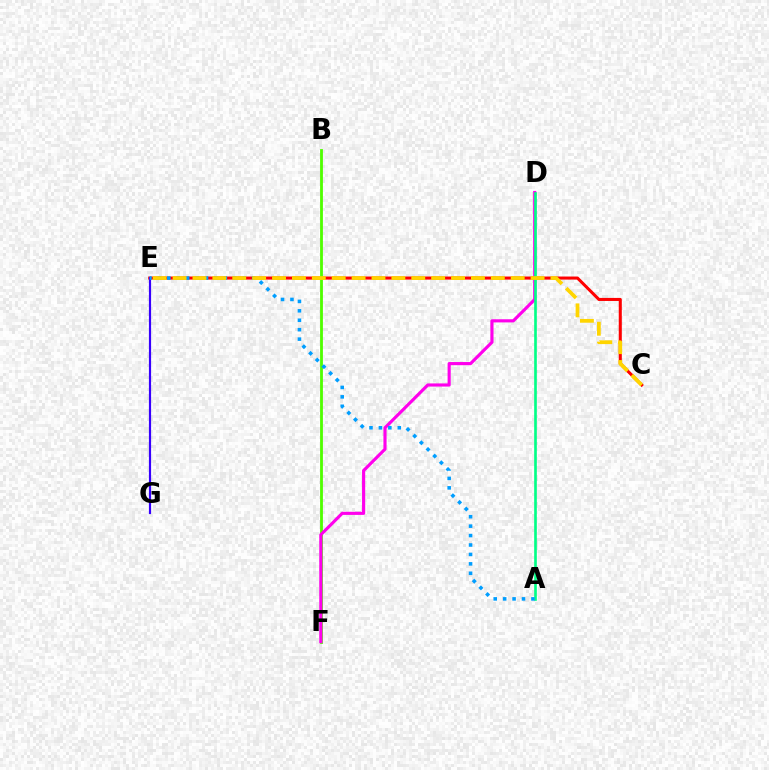{('C', 'E'): [{'color': '#ff0000', 'line_style': 'solid', 'thickness': 2.2}, {'color': '#ffd500', 'line_style': 'dashed', 'thickness': 2.7}], ('B', 'F'): [{'color': '#4fff00', 'line_style': 'solid', 'thickness': 2.02}], ('E', 'G'): [{'color': '#3700ff', 'line_style': 'solid', 'thickness': 1.57}], ('D', 'F'): [{'color': '#ff00ed', 'line_style': 'solid', 'thickness': 2.26}], ('A', 'D'): [{'color': '#00ff86', 'line_style': 'solid', 'thickness': 1.9}], ('A', 'E'): [{'color': '#009eff', 'line_style': 'dotted', 'thickness': 2.56}]}